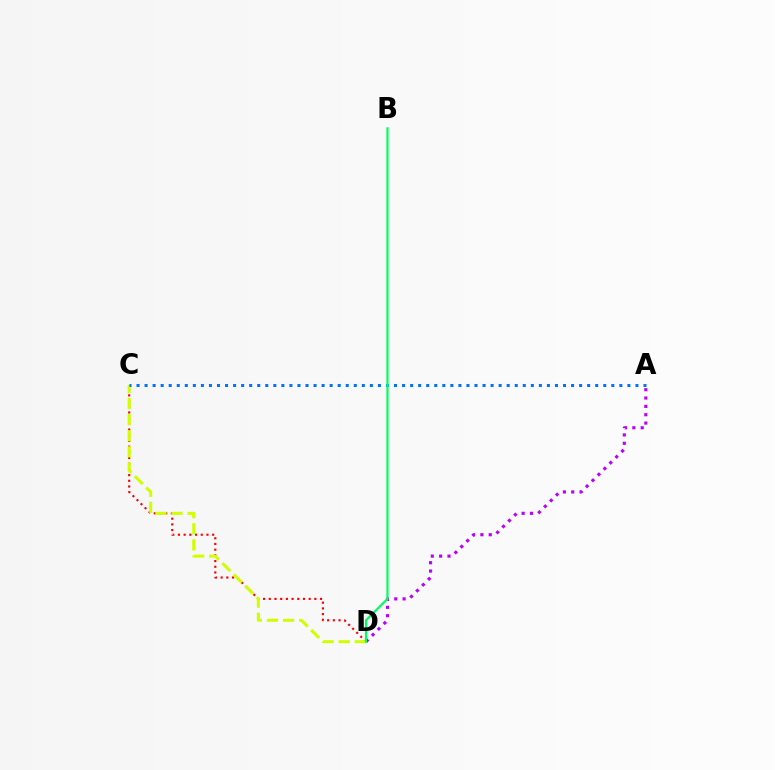{('A', 'D'): [{'color': '#b900ff', 'line_style': 'dotted', 'thickness': 2.27}], ('C', 'D'): [{'color': '#ff0000', 'line_style': 'dotted', 'thickness': 1.55}, {'color': '#d1ff00', 'line_style': 'dashed', 'thickness': 2.19}], ('A', 'C'): [{'color': '#0074ff', 'line_style': 'dotted', 'thickness': 2.19}], ('B', 'D'): [{'color': '#00ff5c', 'line_style': 'solid', 'thickness': 1.57}]}